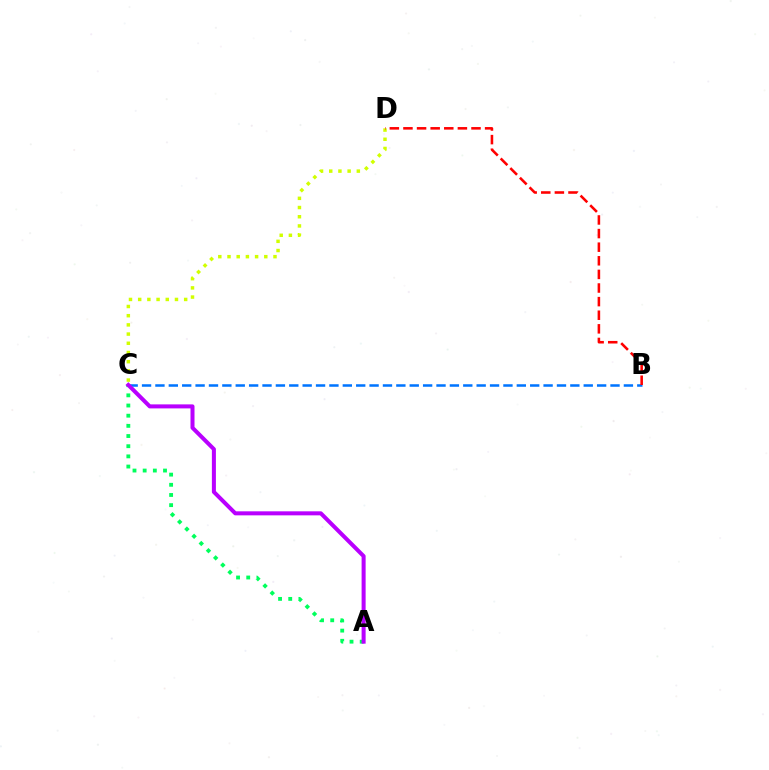{('A', 'C'): [{'color': '#00ff5c', 'line_style': 'dotted', 'thickness': 2.76}, {'color': '#b900ff', 'line_style': 'solid', 'thickness': 2.89}], ('B', 'C'): [{'color': '#0074ff', 'line_style': 'dashed', 'thickness': 1.82}], ('C', 'D'): [{'color': '#d1ff00', 'line_style': 'dotted', 'thickness': 2.5}], ('B', 'D'): [{'color': '#ff0000', 'line_style': 'dashed', 'thickness': 1.85}]}